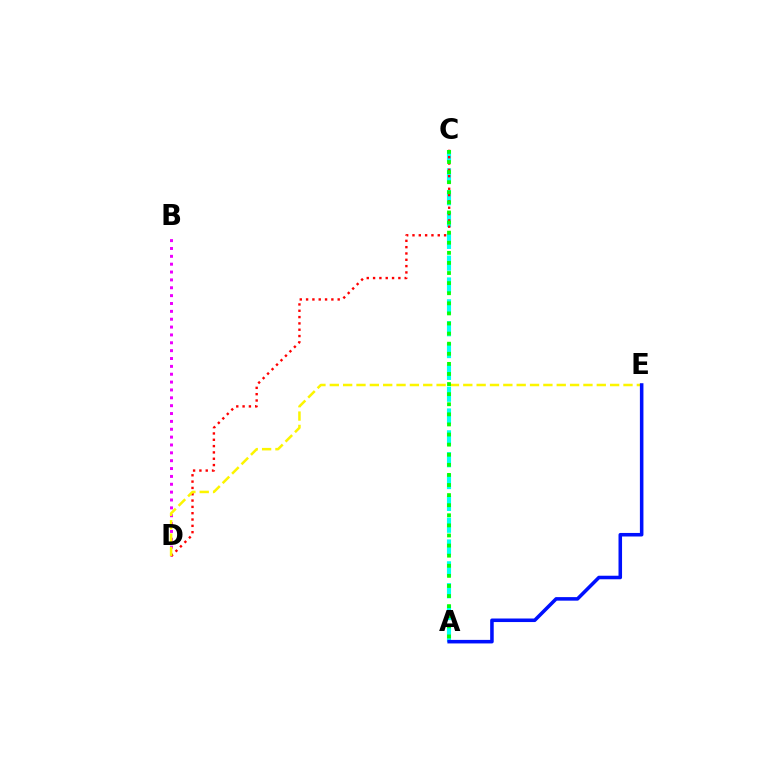{('B', 'D'): [{'color': '#ee00ff', 'line_style': 'dotted', 'thickness': 2.14}], ('A', 'C'): [{'color': '#00fff6', 'line_style': 'dashed', 'thickness': 2.97}, {'color': '#08ff00', 'line_style': 'dotted', 'thickness': 2.74}], ('C', 'D'): [{'color': '#ff0000', 'line_style': 'dotted', 'thickness': 1.72}], ('D', 'E'): [{'color': '#fcf500', 'line_style': 'dashed', 'thickness': 1.81}], ('A', 'E'): [{'color': '#0010ff', 'line_style': 'solid', 'thickness': 2.55}]}